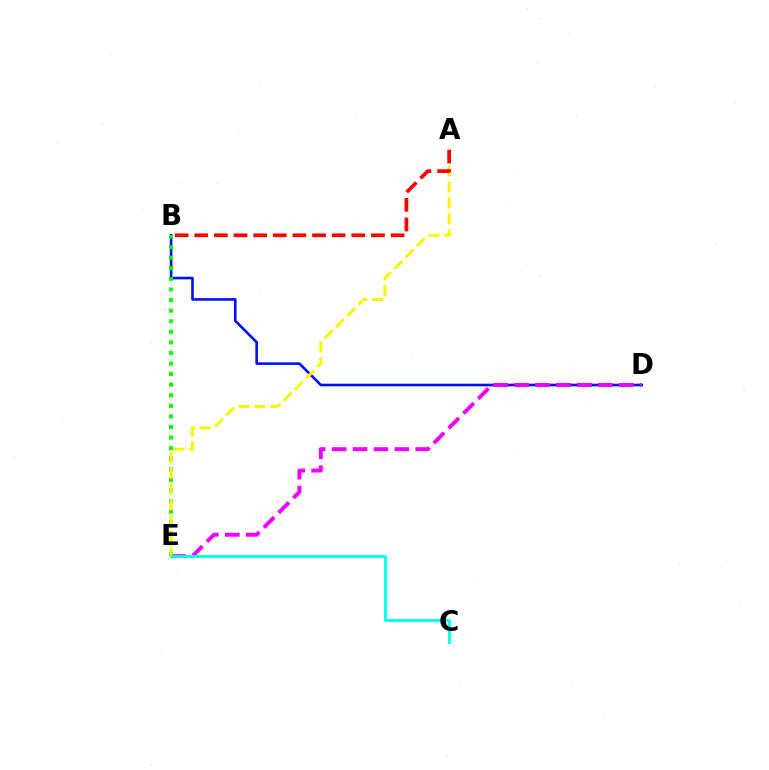{('B', 'D'): [{'color': '#0010ff', 'line_style': 'solid', 'thickness': 1.89}], ('D', 'E'): [{'color': '#ee00ff', 'line_style': 'dashed', 'thickness': 2.84}], ('B', 'E'): [{'color': '#08ff00', 'line_style': 'dotted', 'thickness': 2.87}], ('A', 'E'): [{'color': '#fcf500', 'line_style': 'dashed', 'thickness': 2.16}], ('C', 'E'): [{'color': '#00fff6', 'line_style': 'solid', 'thickness': 2.05}], ('A', 'B'): [{'color': '#ff0000', 'line_style': 'dashed', 'thickness': 2.67}]}